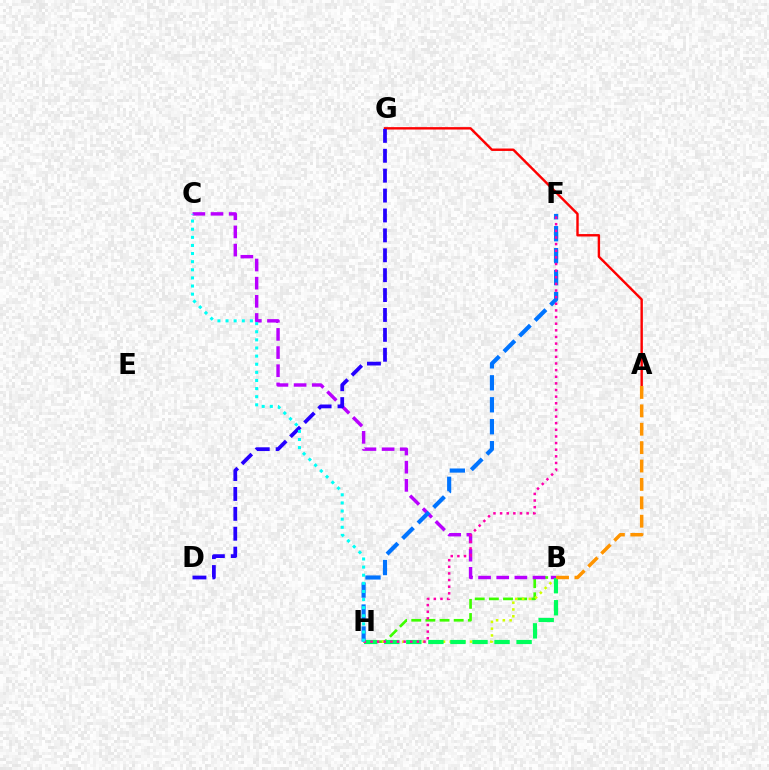{('B', 'H'): [{'color': '#3dff00', 'line_style': 'dashed', 'thickness': 1.92}, {'color': '#d1ff00', 'line_style': 'dotted', 'thickness': 1.84}, {'color': '#00ff5c', 'line_style': 'dashed', 'thickness': 3.0}], ('B', 'C'): [{'color': '#b900ff', 'line_style': 'dashed', 'thickness': 2.47}], ('A', 'G'): [{'color': '#ff0000', 'line_style': 'solid', 'thickness': 1.74}], ('F', 'H'): [{'color': '#0074ff', 'line_style': 'dashed', 'thickness': 2.98}, {'color': '#ff00ac', 'line_style': 'dotted', 'thickness': 1.8}], ('D', 'G'): [{'color': '#2500ff', 'line_style': 'dashed', 'thickness': 2.7}], ('A', 'B'): [{'color': '#ff9400', 'line_style': 'dashed', 'thickness': 2.5}], ('C', 'H'): [{'color': '#00fff6', 'line_style': 'dotted', 'thickness': 2.2}]}